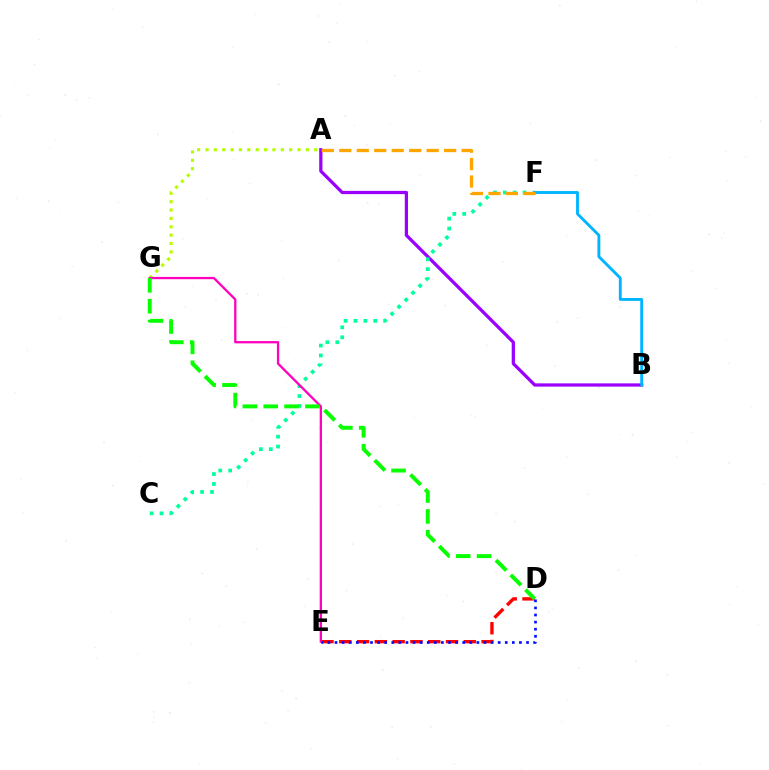{('A', 'B'): [{'color': '#9b00ff', 'line_style': 'solid', 'thickness': 2.34}], ('D', 'E'): [{'color': '#ff0000', 'line_style': 'dashed', 'thickness': 2.42}, {'color': '#0010ff', 'line_style': 'dotted', 'thickness': 1.93}], ('C', 'F'): [{'color': '#00ff9d', 'line_style': 'dotted', 'thickness': 2.69}], ('A', 'G'): [{'color': '#b3ff00', 'line_style': 'dotted', 'thickness': 2.27}], ('B', 'F'): [{'color': '#00b5ff', 'line_style': 'solid', 'thickness': 2.06}], ('E', 'G'): [{'color': '#ff00bd', 'line_style': 'solid', 'thickness': 1.65}], ('A', 'F'): [{'color': '#ffa500', 'line_style': 'dashed', 'thickness': 2.37}], ('D', 'G'): [{'color': '#08ff00', 'line_style': 'dashed', 'thickness': 2.83}]}